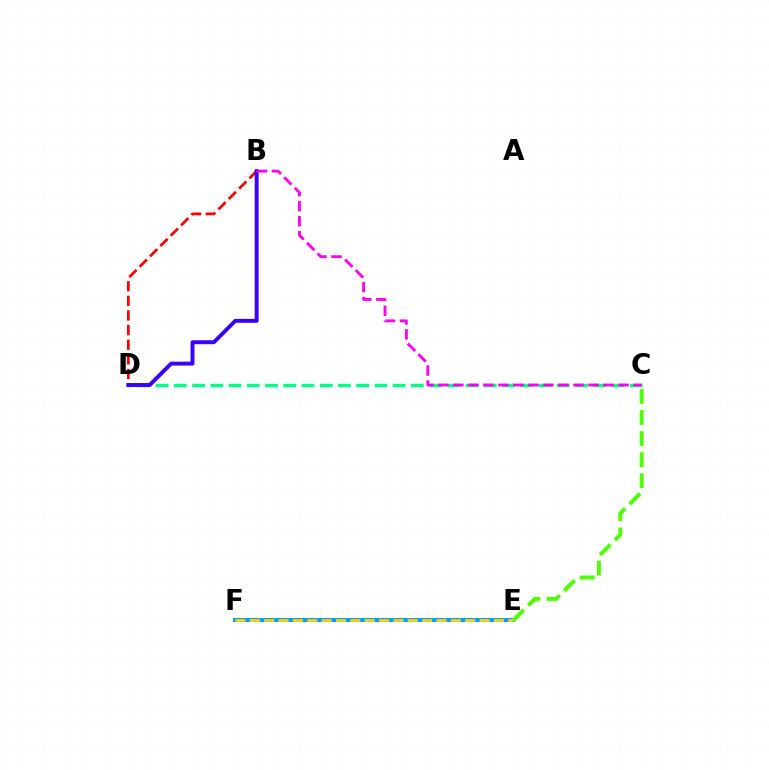{('E', 'F'): [{'color': '#009eff', 'line_style': 'solid', 'thickness': 2.87}, {'color': '#ffd500', 'line_style': 'dashed', 'thickness': 1.95}], ('C', 'D'): [{'color': '#00ff86', 'line_style': 'dashed', 'thickness': 2.48}], ('C', 'E'): [{'color': '#4fff00', 'line_style': 'dashed', 'thickness': 2.86}], ('B', 'D'): [{'color': '#ff0000', 'line_style': 'dashed', 'thickness': 1.99}, {'color': '#3700ff', 'line_style': 'solid', 'thickness': 2.83}], ('B', 'C'): [{'color': '#ff00ed', 'line_style': 'dashed', 'thickness': 2.04}]}